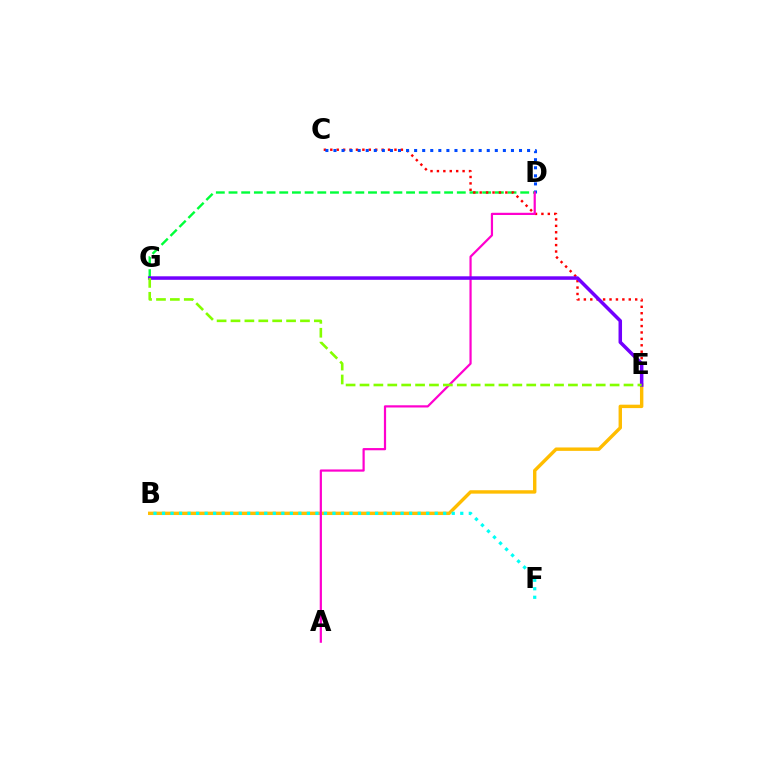{('D', 'G'): [{'color': '#00ff39', 'line_style': 'dashed', 'thickness': 1.72}], ('B', 'E'): [{'color': '#ffbd00', 'line_style': 'solid', 'thickness': 2.45}], ('C', 'E'): [{'color': '#ff0000', 'line_style': 'dotted', 'thickness': 1.74}], ('B', 'F'): [{'color': '#00fff6', 'line_style': 'dotted', 'thickness': 2.32}], ('C', 'D'): [{'color': '#004bff', 'line_style': 'dotted', 'thickness': 2.19}], ('A', 'D'): [{'color': '#ff00cf', 'line_style': 'solid', 'thickness': 1.59}], ('E', 'G'): [{'color': '#7200ff', 'line_style': 'solid', 'thickness': 2.53}, {'color': '#84ff00', 'line_style': 'dashed', 'thickness': 1.89}]}